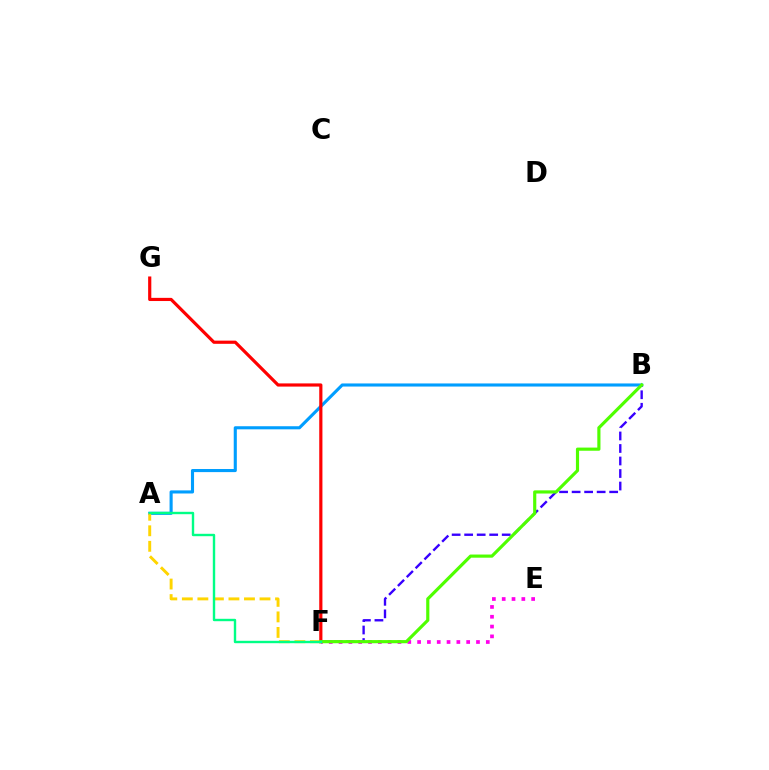{('A', 'B'): [{'color': '#009eff', 'line_style': 'solid', 'thickness': 2.23}], ('F', 'G'): [{'color': '#ff0000', 'line_style': 'solid', 'thickness': 2.29}], ('A', 'F'): [{'color': '#ffd500', 'line_style': 'dashed', 'thickness': 2.11}, {'color': '#00ff86', 'line_style': 'solid', 'thickness': 1.73}], ('B', 'F'): [{'color': '#3700ff', 'line_style': 'dashed', 'thickness': 1.7}, {'color': '#4fff00', 'line_style': 'solid', 'thickness': 2.27}], ('E', 'F'): [{'color': '#ff00ed', 'line_style': 'dotted', 'thickness': 2.67}]}